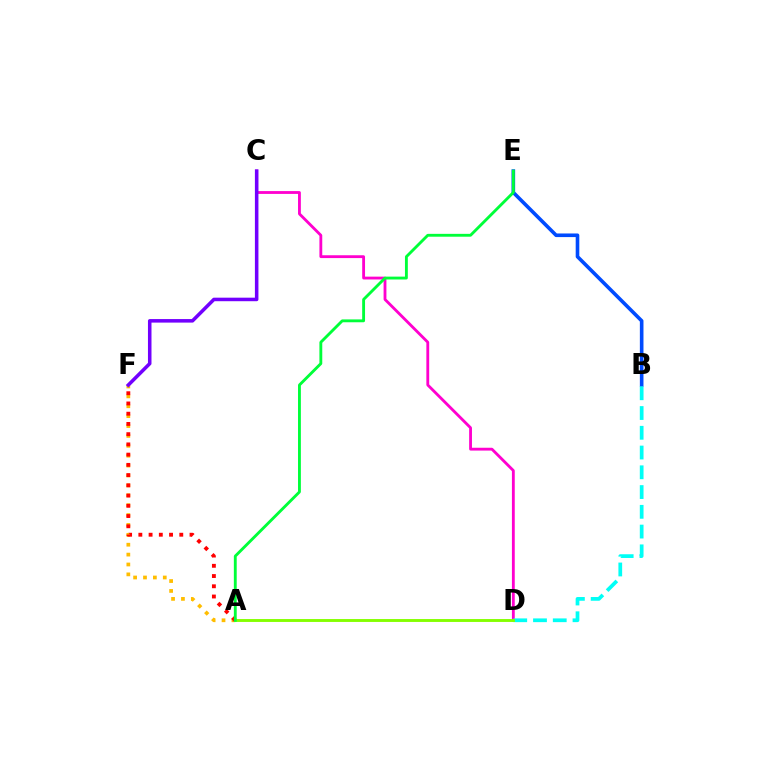{('C', 'D'): [{'color': '#ff00cf', 'line_style': 'solid', 'thickness': 2.04}], ('B', 'E'): [{'color': '#004bff', 'line_style': 'solid', 'thickness': 2.6}], ('A', 'F'): [{'color': '#ffbd00', 'line_style': 'dotted', 'thickness': 2.69}, {'color': '#ff0000', 'line_style': 'dotted', 'thickness': 2.78}], ('C', 'F'): [{'color': '#7200ff', 'line_style': 'solid', 'thickness': 2.55}], ('B', 'D'): [{'color': '#00fff6', 'line_style': 'dashed', 'thickness': 2.68}], ('A', 'D'): [{'color': '#84ff00', 'line_style': 'solid', 'thickness': 2.09}], ('A', 'E'): [{'color': '#00ff39', 'line_style': 'solid', 'thickness': 2.06}]}